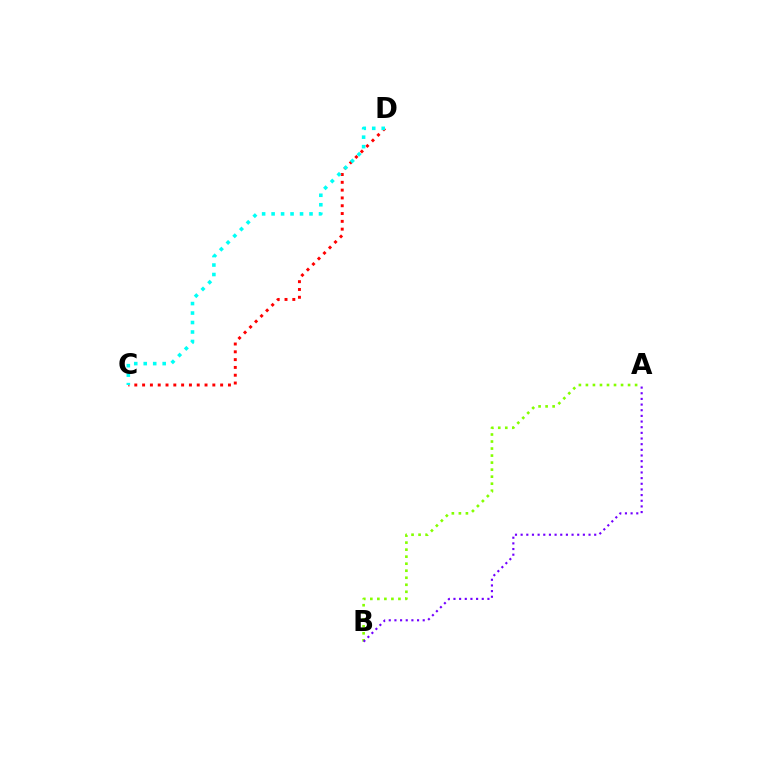{('C', 'D'): [{'color': '#ff0000', 'line_style': 'dotted', 'thickness': 2.12}, {'color': '#00fff6', 'line_style': 'dotted', 'thickness': 2.58}], ('A', 'B'): [{'color': '#84ff00', 'line_style': 'dotted', 'thickness': 1.91}, {'color': '#7200ff', 'line_style': 'dotted', 'thickness': 1.54}]}